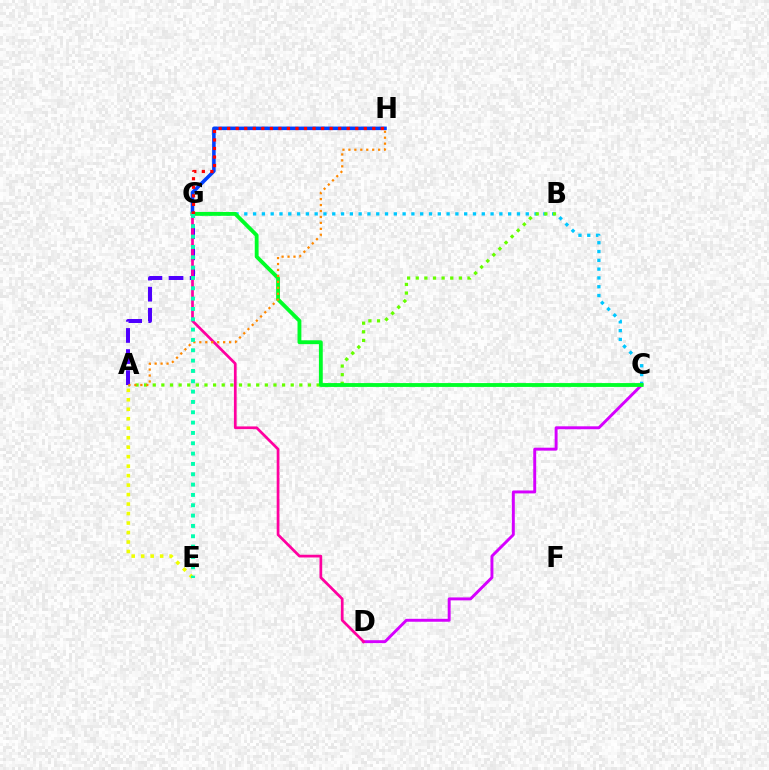{('C', 'G'): [{'color': '#00c7ff', 'line_style': 'dotted', 'thickness': 2.39}, {'color': '#00ff27', 'line_style': 'solid', 'thickness': 2.77}], ('C', 'D'): [{'color': '#d600ff', 'line_style': 'solid', 'thickness': 2.11}], ('A', 'B'): [{'color': '#66ff00', 'line_style': 'dotted', 'thickness': 2.34}], ('A', 'G'): [{'color': '#4f00ff', 'line_style': 'dashed', 'thickness': 2.87}], ('A', 'E'): [{'color': '#eeff00', 'line_style': 'dotted', 'thickness': 2.58}], ('G', 'H'): [{'color': '#003fff', 'line_style': 'solid', 'thickness': 2.55}, {'color': '#ff0000', 'line_style': 'dotted', 'thickness': 2.32}], ('D', 'G'): [{'color': '#ff00a0', 'line_style': 'solid', 'thickness': 1.96}], ('A', 'H'): [{'color': '#ff8800', 'line_style': 'dotted', 'thickness': 1.62}], ('E', 'G'): [{'color': '#00ffaf', 'line_style': 'dotted', 'thickness': 2.81}]}